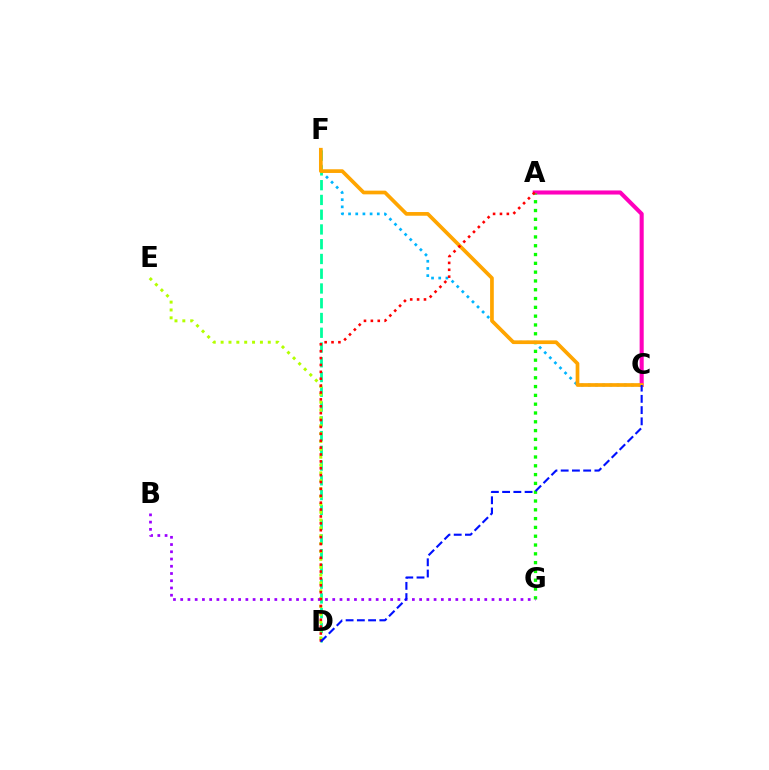{('C', 'F'): [{'color': '#00b5ff', 'line_style': 'dotted', 'thickness': 1.95}, {'color': '#ffa500', 'line_style': 'solid', 'thickness': 2.67}], ('D', 'F'): [{'color': '#00ff9d', 'line_style': 'dashed', 'thickness': 2.0}], ('A', 'C'): [{'color': '#ff00bd', 'line_style': 'solid', 'thickness': 2.94}], ('A', 'G'): [{'color': '#08ff00', 'line_style': 'dotted', 'thickness': 2.39}], ('D', 'E'): [{'color': '#b3ff00', 'line_style': 'dotted', 'thickness': 2.14}], ('B', 'G'): [{'color': '#9b00ff', 'line_style': 'dotted', 'thickness': 1.97}], ('A', 'D'): [{'color': '#ff0000', 'line_style': 'dotted', 'thickness': 1.87}], ('C', 'D'): [{'color': '#0010ff', 'line_style': 'dashed', 'thickness': 1.53}]}